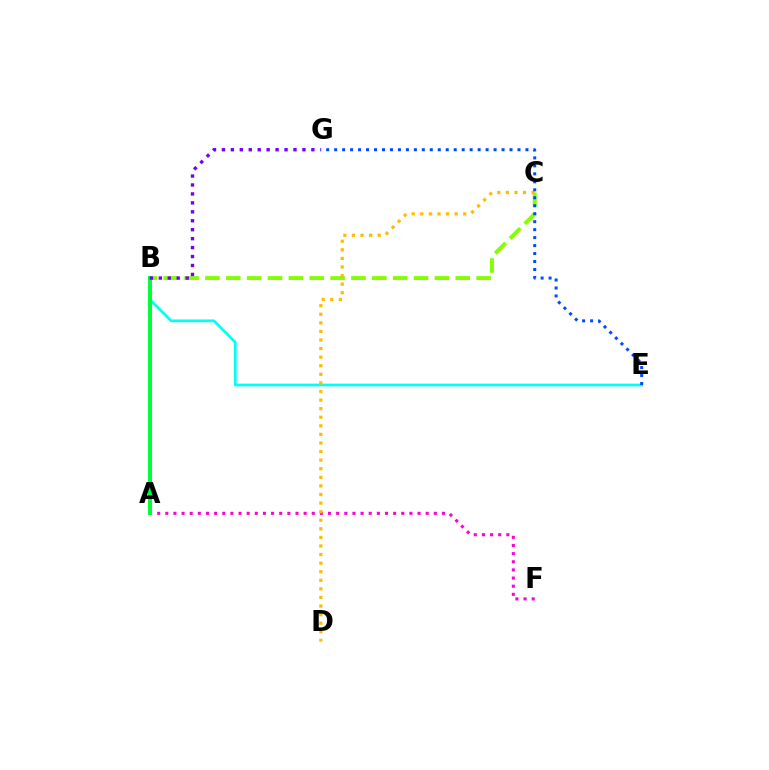{('B', 'C'): [{'color': '#84ff00', 'line_style': 'dashed', 'thickness': 2.83}], ('A', 'F'): [{'color': '#ff00cf', 'line_style': 'dotted', 'thickness': 2.21}], ('A', 'B'): [{'color': '#ff0000', 'line_style': 'solid', 'thickness': 1.98}, {'color': '#00ff39', 'line_style': 'solid', 'thickness': 2.86}], ('B', 'E'): [{'color': '#00fff6', 'line_style': 'solid', 'thickness': 1.98}], ('B', 'G'): [{'color': '#7200ff', 'line_style': 'dotted', 'thickness': 2.43}], ('C', 'D'): [{'color': '#ffbd00', 'line_style': 'dotted', 'thickness': 2.33}], ('E', 'G'): [{'color': '#004bff', 'line_style': 'dotted', 'thickness': 2.17}]}